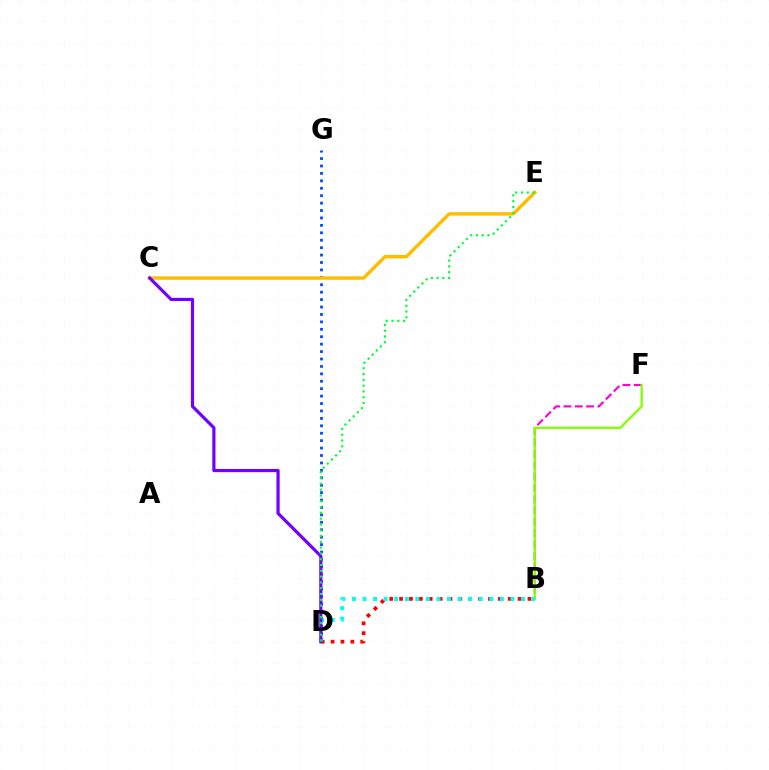{('D', 'G'): [{'color': '#004bff', 'line_style': 'dotted', 'thickness': 2.02}], ('C', 'E'): [{'color': '#ffbd00', 'line_style': 'solid', 'thickness': 2.48}], ('B', 'F'): [{'color': '#ff00cf', 'line_style': 'dashed', 'thickness': 1.54}, {'color': '#84ff00', 'line_style': 'solid', 'thickness': 1.65}], ('B', 'D'): [{'color': '#ff0000', 'line_style': 'dotted', 'thickness': 2.68}, {'color': '#00fff6', 'line_style': 'dotted', 'thickness': 2.87}], ('C', 'D'): [{'color': '#7200ff', 'line_style': 'solid', 'thickness': 2.29}], ('D', 'E'): [{'color': '#00ff39', 'line_style': 'dotted', 'thickness': 1.58}]}